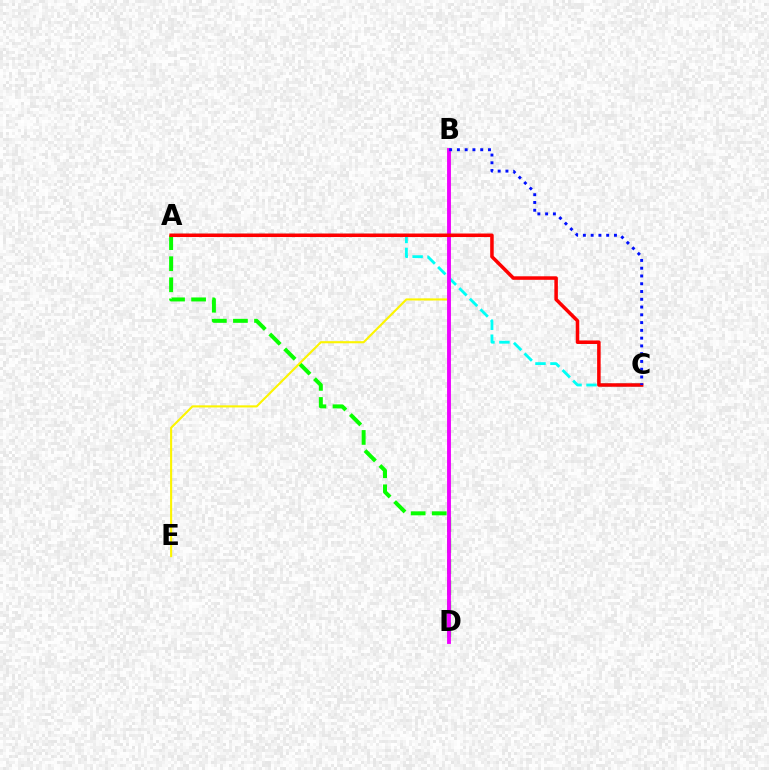{('A', 'D'): [{'color': '#08ff00', 'line_style': 'dashed', 'thickness': 2.86}], ('B', 'E'): [{'color': '#fcf500', 'line_style': 'solid', 'thickness': 1.52}], ('A', 'C'): [{'color': '#00fff6', 'line_style': 'dashed', 'thickness': 2.03}, {'color': '#ff0000', 'line_style': 'solid', 'thickness': 2.54}], ('B', 'D'): [{'color': '#ee00ff', 'line_style': 'solid', 'thickness': 2.78}], ('B', 'C'): [{'color': '#0010ff', 'line_style': 'dotted', 'thickness': 2.11}]}